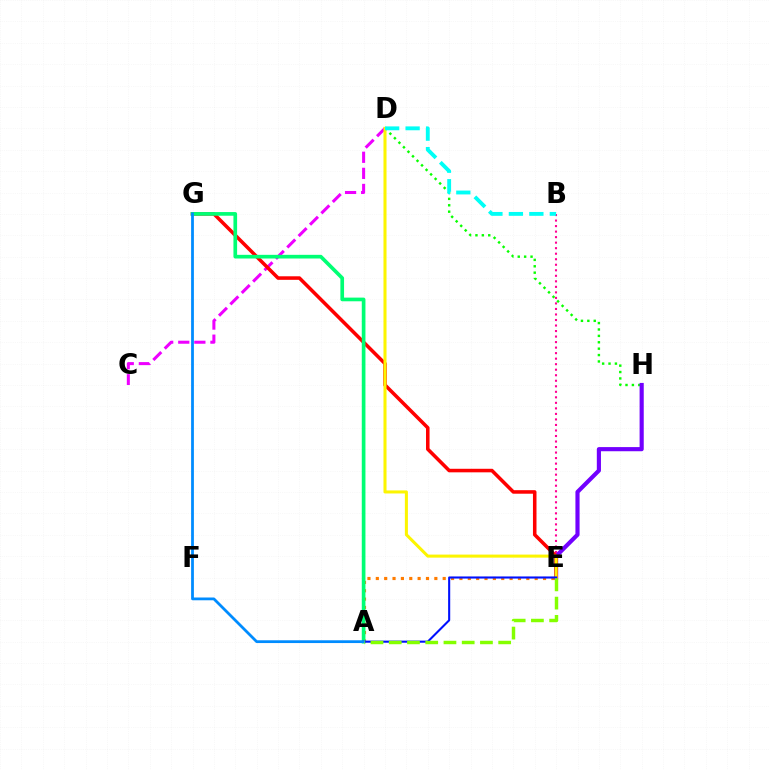{('D', 'H'): [{'color': '#08ff00', 'line_style': 'dotted', 'thickness': 1.74}], ('C', 'D'): [{'color': '#ee00ff', 'line_style': 'dashed', 'thickness': 2.19}], ('A', 'E'): [{'color': '#ff7c00', 'line_style': 'dotted', 'thickness': 2.27}, {'color': '#0010ff', 'line_style': 'solid', 'thickness': 1.5}, {'color': '#84ff00', 'line_style': 'dashed', 'thickness': 2.48}], ('E', 'H'): [{'color': '#7200ff', 'line_style': 'solid', 'thickness': 2.98}], ('B', 'E'): [{'color': '#ff0094', 'line_style': 'dotted', 'thickness': 1.5}], ('E', 'G'): [{'color': '#ff0000', 'line_style': 'solid', 'thickness': 2.55}], ('A', 'G'): [{'color': '#00ff74', 'line_style': 'solid', 'thickness': 2.64}, {'color': '#008cff', 'line_style': 'solid', 'thickness': 2.0}], ('D', 'E'): [{'color': '#fcf500', 'line_style': 'solid', 'thickness': 2.19}], ('B', 'D'): [{'color': '#00fff6', 'line_style': 'dashed', 'thickness': 2.78}]}